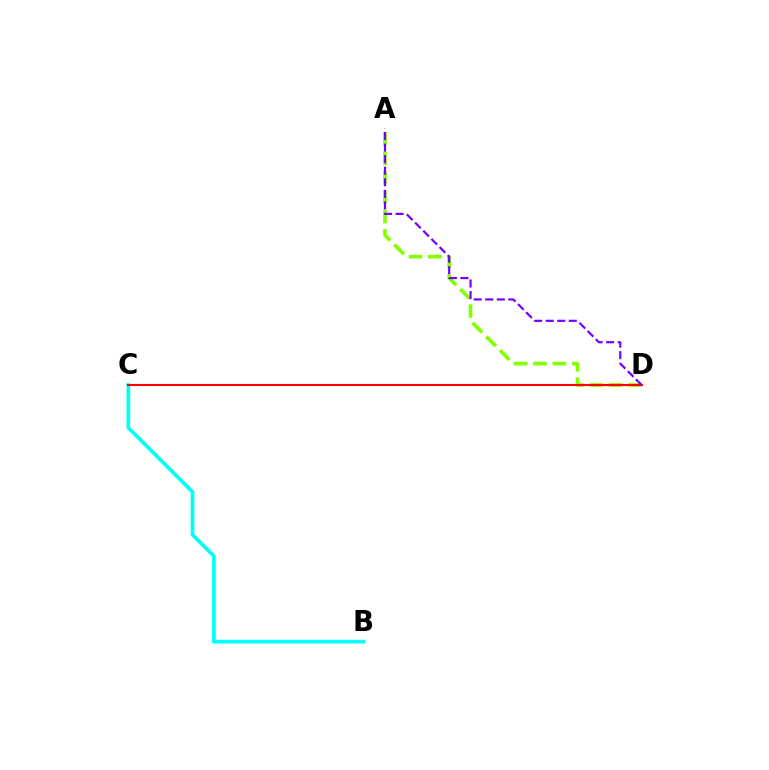{('A', 'D'): [{'color': '#84ff00', 'line_style': 'dashed', 'thickness': 2.63}, {'color': '#7200ff', 'line_style': 'dashed', 'thickness': 1.57}], ('B', 'C'): [{'color': '#00fff6', 'line_style': 'solid', 'thickness': 2.66}], ('C', 'D'): [{'color': '#ff0000', 'line_style': 'solid', 'thickness': 1.51}]}